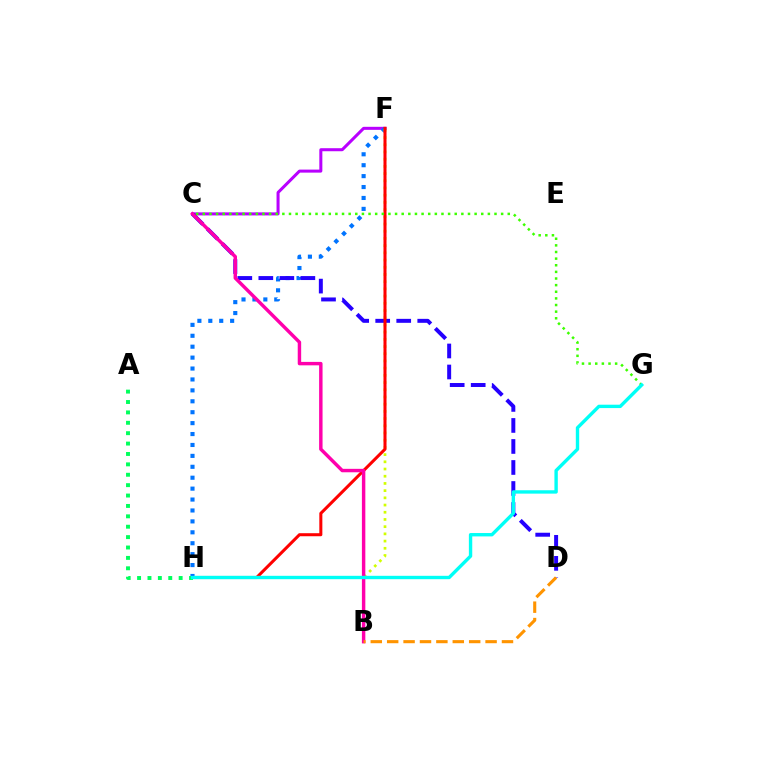{('C', 'F'): [{'color': '#b900ff', 'line_style': 'solid', 'thickness': 2.18}], ('F', 'H'): [{'color': '#0074ff', 'line_style': 'dotted', 'thickness': 2.97}, {'color': '#ff0000', 'line_style': 'solid', 'thickness': 2.19}], ('C', 'D'): [{'color': '#2500ff', 'line_style': 'dashed', 'thickness': 2.86}], ('B', 'F'): [{'color': '#d1ff00', 'line_style': 'dotted', 'thickness': 1.96}], ('B', 'C'): [{'color': '#ff00ac', 'line_style': 'solid', 'thickness': 2.47}], ('C', 'G'): [{'color': '#3dff00', 'line_style': 'dotted', 'thickness': 1.8}], ('A', 'H'): [{'color': '#00ff5c', 'line_style': 'dotted', 'thickness': 2.82}], ('G', 'H'): [{'color': '#00fff6', 'line_style': 'solid', 'thickness': 2.43}], ('B', 'D'): [{'color': '#ff9400', 'line_style': 'dashed', 'thickness': 2.23}]}